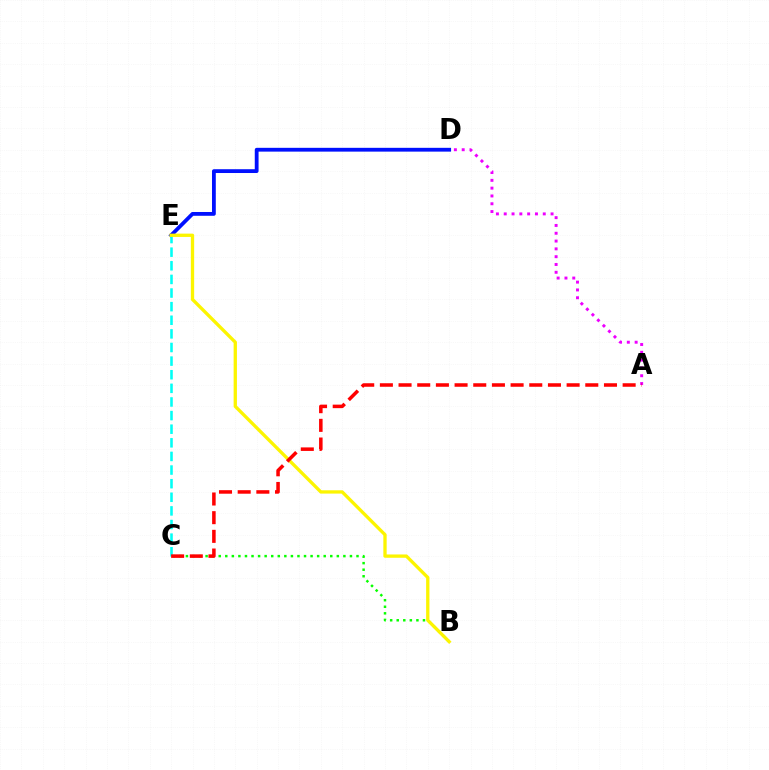{('D', 'E'): [{'color': '#0010ff', 'line_style': 'solid', 'thickness': 2.74}], ('B', 'C'): [{'color': '#08ff00', 'line_style': 'dotted', 'thickness': 1.78}], ('A', 'D'): [{'color': '#ee00ff', 'line_style': 'dotted', 'thickness': 2.12}], ('C', 'E'): [{'color': '#00fff6', 'line_style': 'dashed', 'thickness': 1.85}], ('B', 'E'): [{'color': '#fcf500', 'line_style': 'solid', 'thickness': 2.38}], ('A', 'C'): [{'color': '#ff0000', 'line_style': 'dashed', 'thickness': 2.54}]}